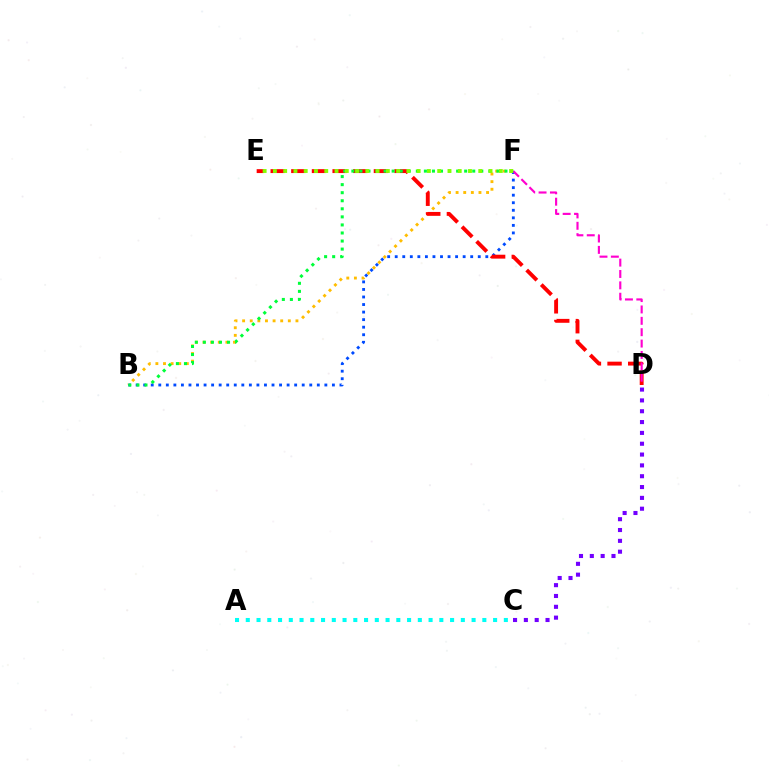{('B', 'F'): [{'color': '#ffbd00', 'line_style': 'dotted', 'thickness': 2.07}, {'color': '#004bff', 'line_style': 'dotted', 'thickness': 2.05}, {'color': '#00ff39', 'line_style': 'dotted', 'thickness': 2.19}], ('A', 'C'): [{'color': '#00fff6', 'line_style': 'dotted', 'thickness': 2.92}], ('C', 'D'): [{'color': '#7200ff', 'line_style': 'dotted', 'thickness': 2.94}], ('D', 'E'): [{'color': '#ff0000', 'line_style': 'dashed', 'thickness': 2.8}], ('D', 'F'): [{'color': '#ff00cf', 'line_style': 'dashed', 'thickness': 1.54}], ('E', 'F'): [{'color': '#84ff00', 'line_style': 'dotted', 'thickness': 2.79}]}